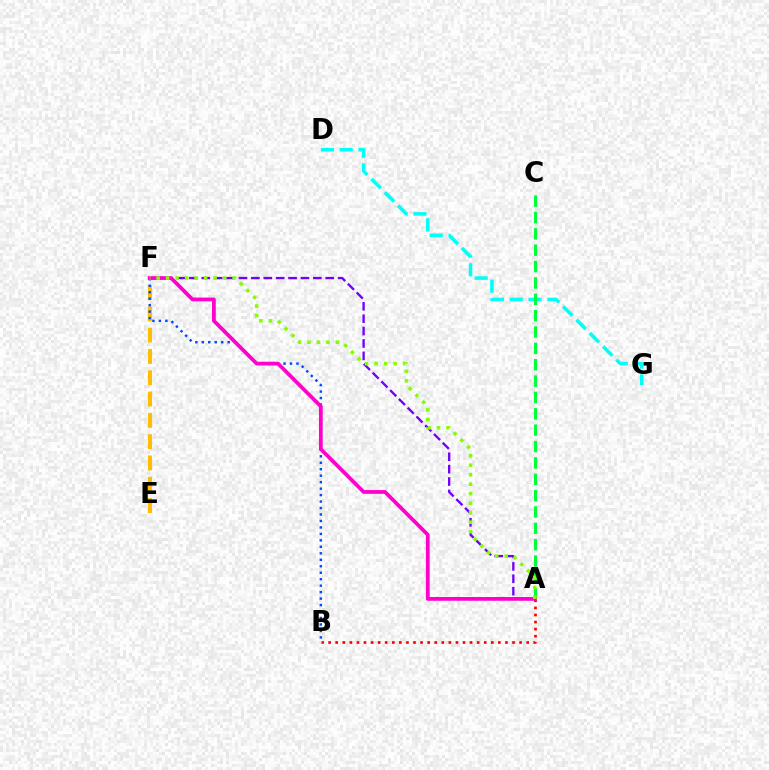{('D', 'G'): [{'color': '#00fff6', 'line_style': 'dashed', 'thickness': 2.56}], ('A', 'C'): [{'color': '#00ff39', 'line_style': 'dashed', 'thickness': 2.22}], ('A', 'F'): [{'color': '#7200ff', 'line_style': 'dashed', 'thickness': 1.68}, {'color': '#ff00cf', 'line_style': 'solid', 'thickness': 2.71}, {'color': '#84ff00', 'line_style': 'dotted', 'thickness': 2.58}], ('A', 'B'): [{'color': '#ff0000', 'line_style': 'dotted', 'thickness': 1.92}], ('E', 'F'): [{'color': '#ffbd00', 'line_style': 'dashed', 'thickness': 2.89}], ('B', 'F'): [{'color': '#004bff', 'line_style': 'dotted', 'thickness': 1.76}]}